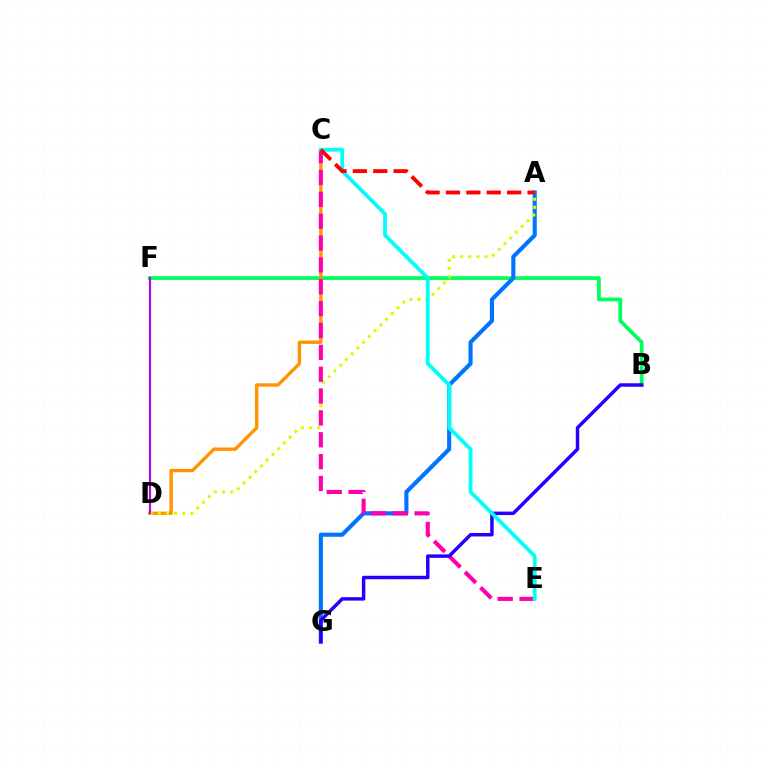{('B', 'F'): [{'color': '#00ff5c', 'line_style': 'solid', 'thickness': 2.71}], ('A', 'G'): [{'color': '#0074ff', 'line_style': 'solid', 'thickness': 2.96}], ('C', 'D'): [{'color': '#ff9400', 'line_style': 'solid', 'thickness': 2.42}], ('D', 'F'): [{'color': '#3dff00', 'line_style': 'solid', 'thickness': 1.57}, {'color': '#b900ff', 'line_style': 'solid', 'thickness': 1.5}], ('A', 'D'): [{'color': '#d1ff00', 'line_style': 'dotted', 'thickness': 2.2}], ('C', 'E'): [{'color': '#ff00ac', 'line_style': 'dashed', 'thickness': 2.97}, {'color': '#00fff6', 'line_style': 'solid', 'thickness': 2.72}], ('B', 'G'): [{'color': '#2500ff', 'line_style': 'solid', 'thickness': 2.49}], ('A', 'C'): [{'color': '#ff0000', 'line_style': 'dashed', 'thickness': 2.77}]}